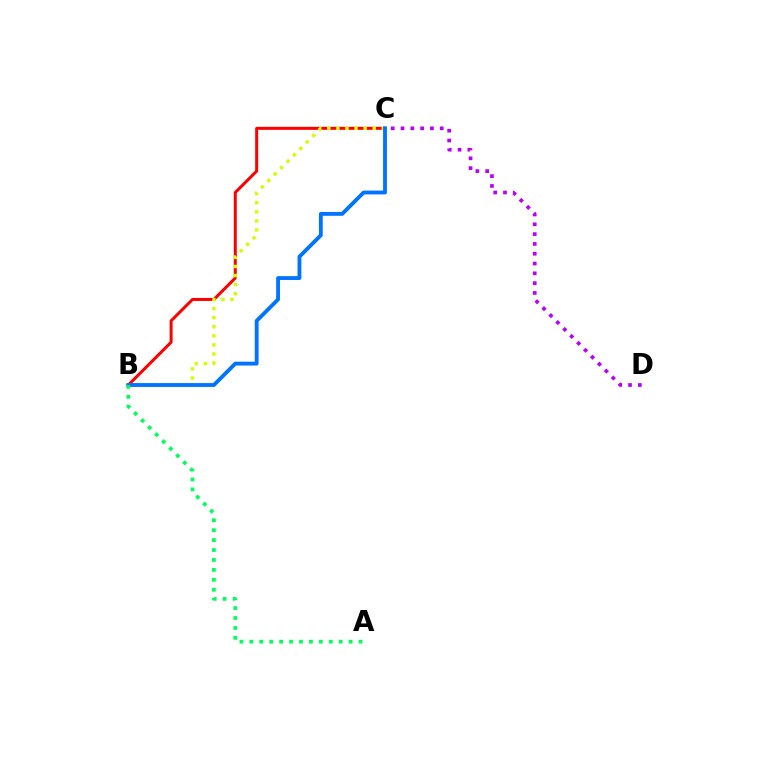{('B', 'C'): [{'color': '#ff0000', 'line_style': 'solid', 'thickness': 2.16}, {'color': '#d1ff00', 'line_style': 'dotted', 'thickness': 2.47}, {'color': '#0074ff', 'line_style': 'solid', 'thickness': 2.76}], ('C', 'D'): [{'color': '#b900ff', 'line_style': 'dotted', 'thickness': 2.66}], ('A', 'B'): [{'color': '#00ff5c', 'line_style': 'dotted', 'thickness': 2.7}]}